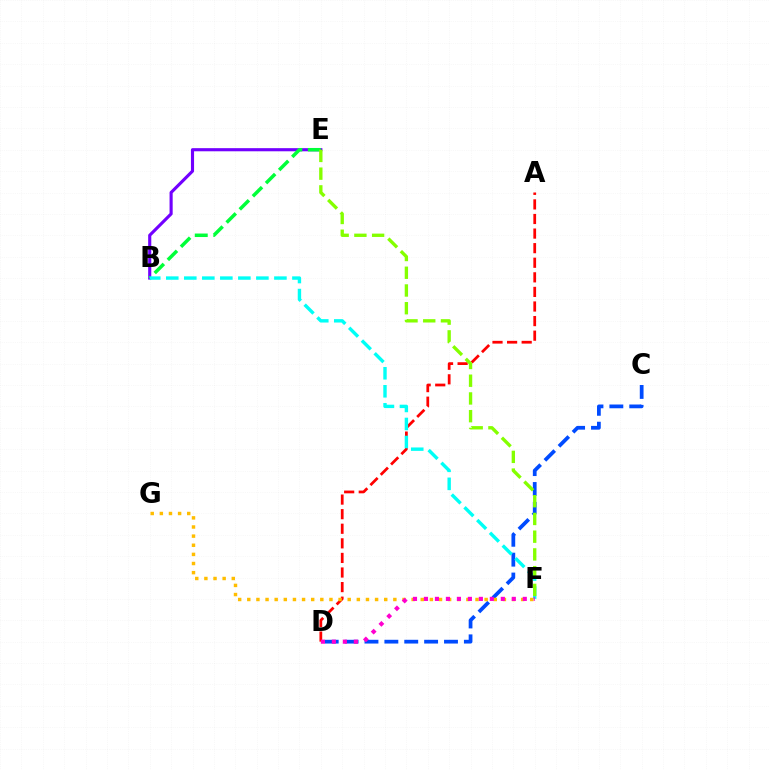{('B', 'E'): [{'color': '#7200ff', 'line_style': 'solid', 'thickness': 2.25}, {'color': '#00ff39', 'line_style': 'dashed', 'thickness': 2.52}], ('A', 'D'): [{'color': '#ff0000', 'line_style': 'dashed', 'thickness': 1.98}], ('C', 'D'): [{'color': '#004bff', 'line_style': 'dashed', 'thickness': 2.7}], ('B', 'F'): [{'color': '#00fff6', 'line_style': 'dashed', 'thickness': 2.45}], ('E', 'F'): [{'color': '#84ff00', 'line_style': 'dashed', 'thickness': 2.41}], ('F', 'G'): [{'color': '#ffbd00', 'line_style': 'dotted', 'thickness': 2.48}], ('D', 'F'): [{'color': '#ff00cf', 'line_style': 'dotted', 'thickness': 2.98}]}